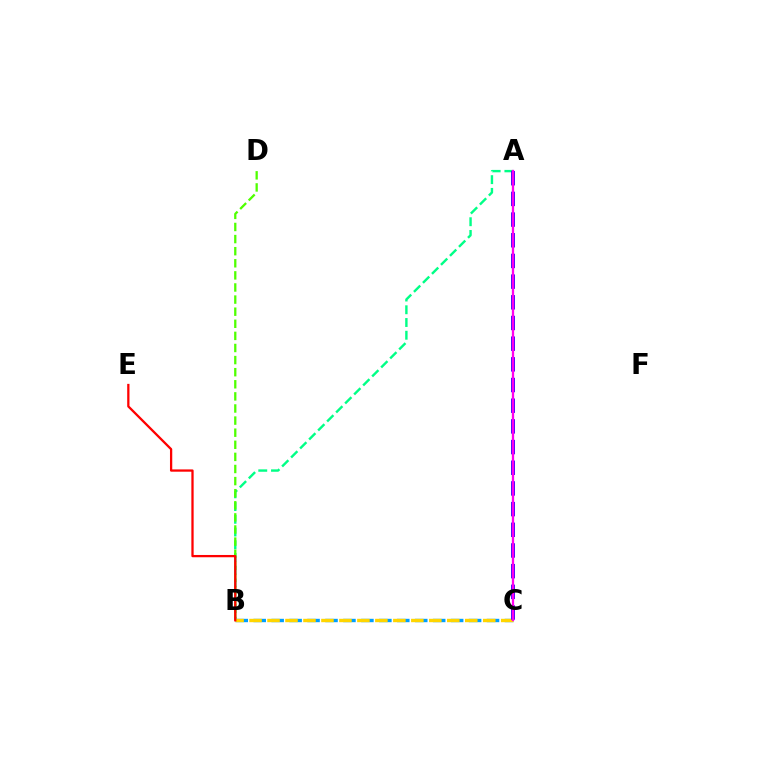{('B', 'C'): [{'color': '#009eff', 'line_style': 'dashed', 'thickness': 2.44}, {'color': '#ffd500', 'line_style': 'dashed', 'thickness': 2.44}], ('A', 'B'): [{'color': '#00ff86', 'line_style': 'dashed', 'thickness': 1.73}], ('A', 'C'): [{'color': '#3700ff', 'line_style': 'dashed', 'thickness': 2.81}, {'color': '#ff00ed', 'line_style': 'solid', 'thickness': 1.65}], ('B', 'D'): [{'color': '#4fff00', 'line_style': 'dashed', 'thickness': 1.64}], ('B', 'E'): [{'color': '#ff0000', 'line_style': 'solid', 'thickness': 1.64}]}